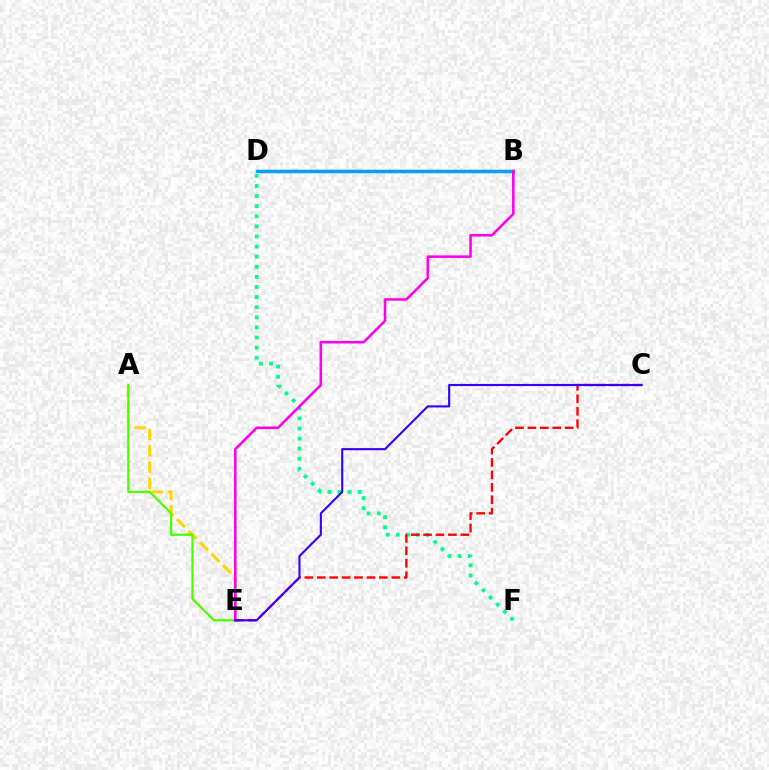{('D', 'F'): [{'color': '#00ff86', 'line_style': 'dotted', 'thickness': 2.75}], ('A', 'E'): [{'color': '#ffd500', 'line_style': 'dashed', 'thickness': 2.21}, {'color': '#4fff00', 'line_style': 'solid', 'thickness': 1.66}], ('C', 'E'): [{'color': '#ff0000', 'line_style': 'dashed', 'thickness': 1.69}, {'color': '#3700ff', 'line_style': 'solid', 'thickness': 1.53}], ('B', 'D'): [{'color': '#009eff', 'line_style': 'solid', 'thickness': 2.51}], ('B', 'E'): [{'color': '#ff00ed', 'line_style': 'solid', 'thickness': 1.85}]}